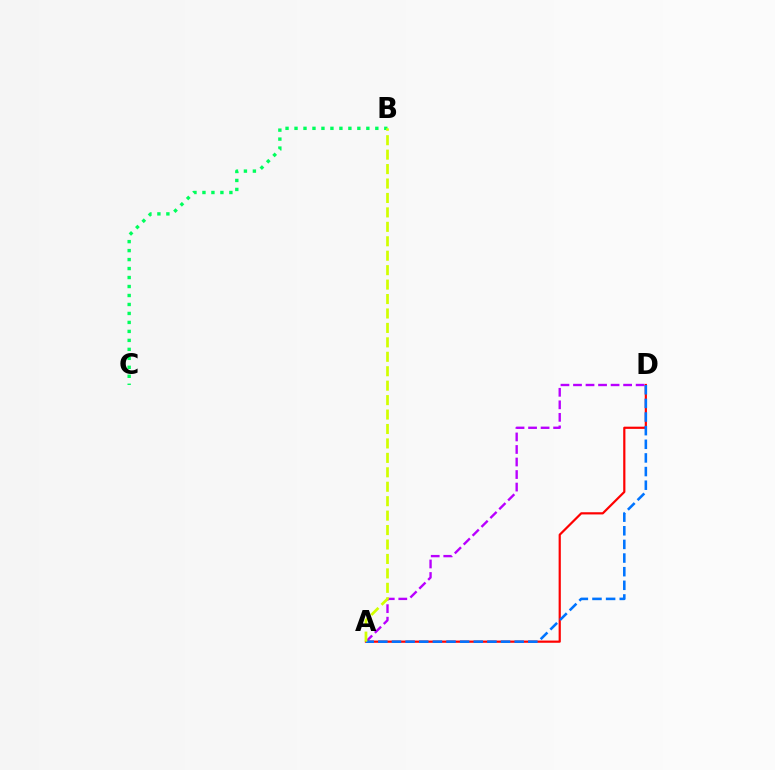{('A', 'D'): [{'color': '#b900ff', 'line_style': 'dashed', 'thickness': 1.7}, {'color': '#ff0000', 'line_style': 'solid', 'thickness': 1.58}, {'color': '#0074ff', 'line_style': 'dashed', 'thickness': 1.85}], ('B', 'C'): [{'color': '#00ff5c', 'line_style': 'dotted', 'thickness': 2.44}], ('A', 'B'): [{'color': '#d1ff00', 'line_style': 'dashed', 'thickness': 1.96}]}